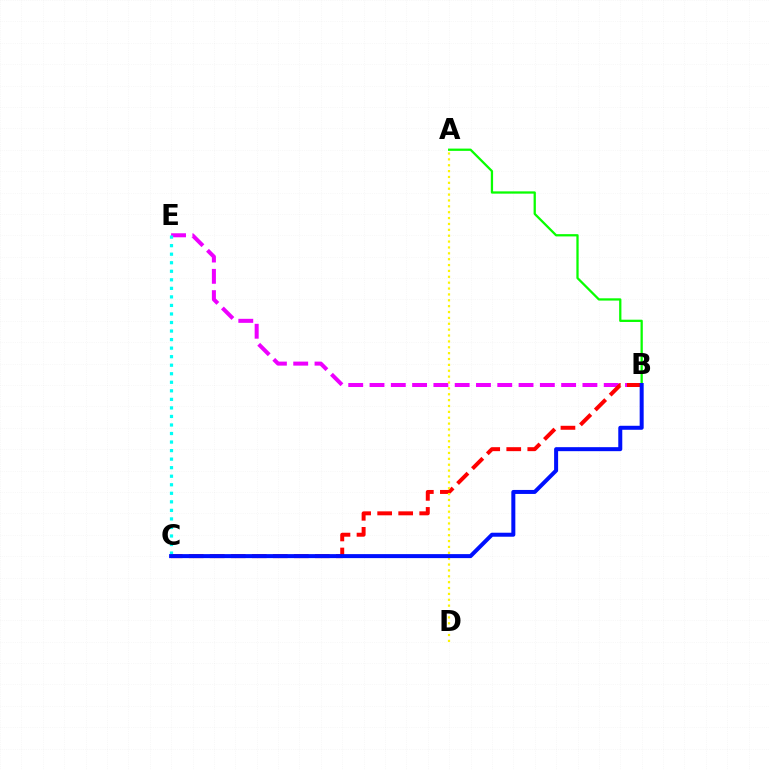{('A', 'B'): [{'color': '#08ff00', 'line_style': 'solid', 'thickness': 1.64}], ('B', 'E'): [{'color': '#ee00ff', 'line_style': 'dashed', 'thickness': 2.89}], ('B', 'C'): [{'color': '#ff0000', 'line_style': 'dashed', 'thickness': 2.86}, {'color': '#0010ff', 'line_style': 'solid', 'thickness': 2.88}], ('A', 'D'): [{'color': '#fcf500', 'line_style': 'dotted', 'thickness': 1.6}], ('C', 'E'): [{'color': '#00fff6', 'line_style': 'dotted', 'thickness': 2.32}]}